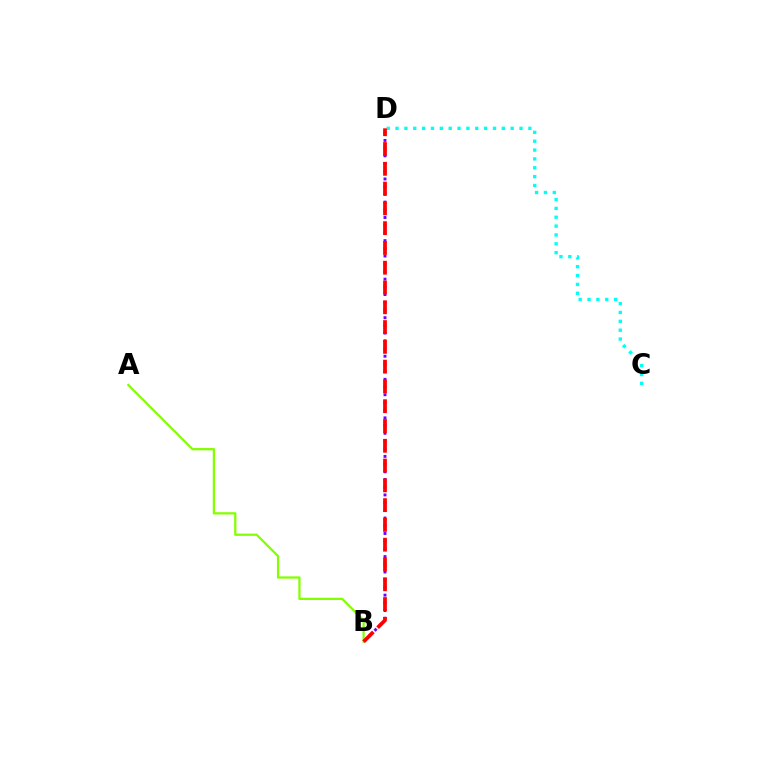{('B', 'D'): [{'color': '#7200ff', 'line_style': 'dotted', 'thickness': 2.09}, {'color': '#ff0000', 'line_style': 'dashed', 'thickness': 2.69}], ('A', 'B'): [{'color': '#84ff00', 'line_style': 'solid', 'thickness': 1.63}], ('C', 'D'): [{'color': '#00fff6', 'line_style': 'dotted', 'thickness': 2.41}]}